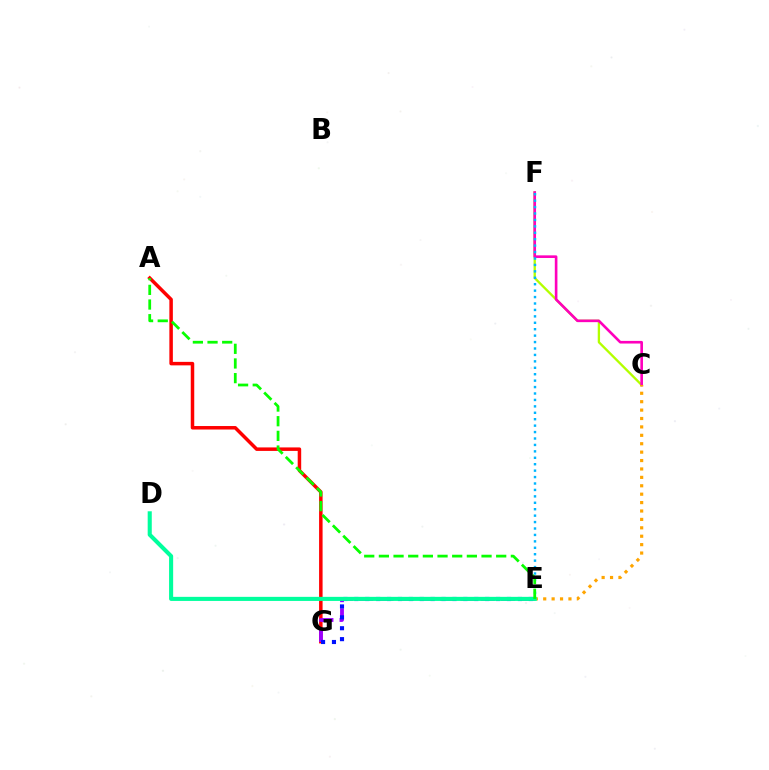{('C', 'F'): [{'color': '#b3ff00', 'line_style': 'solid', 'thickness': 1.67}, {'color': '#ff00bd', 'line_style': 'solid', 'thickness': 1.89}], ('A', 'G'): [{'color': '#ff0000', 'line_style': 'solid', 'thickness': 2.52}], ('E', 'G'): [{'color': '#9b00ff', 'line_style': 'dashed', 'thickness': 2.75}, {'color': '#0010ff', 'line_style': 'dotted', 'thickness': 2.96}], ('E', 'F'): [{'color': '#00b5ff', 'line_style': 'dotted', 'thickness': 1.75}], ('C', 'E'): [{'color': '#ffa500', 'line_style': 'dotted', 'thickness': 2.28}], ('D', 'E'): [{'color': '#00ff9d', 'line_style': 'solid', 'thickness': 2.94}], ('A', 'E'): [{'color': '#08ff00', 'line_style': 'dashed', 'thickness': 1.99}]}